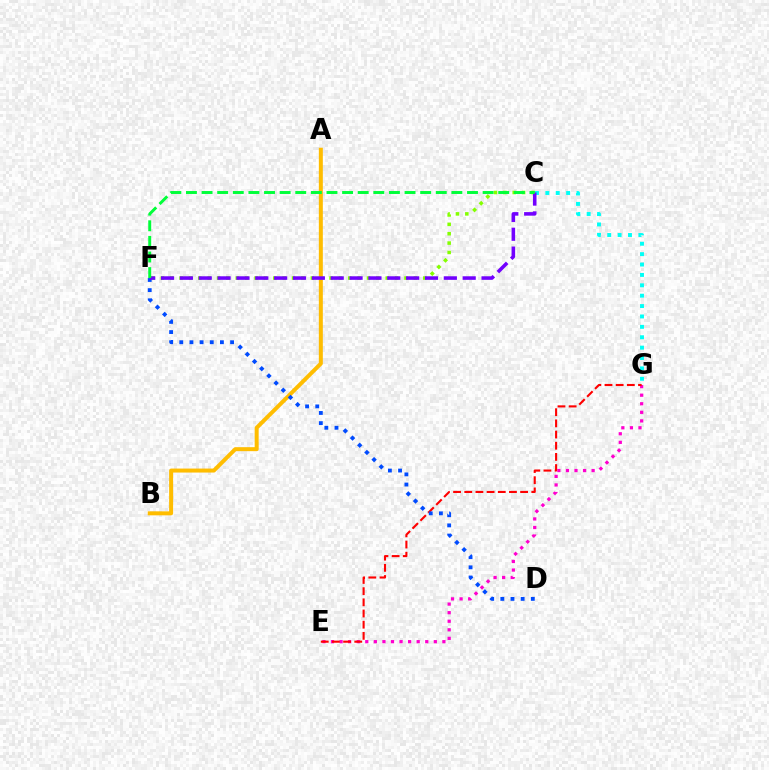{('C', 'F'): [{'color': '#84ff00', 'line_style': 'dotted', 'thickness': 2.55}, {'color': '#7200ff', 'line_style': 'dashed', 'thickness': 2.56}, {'color': '#00ff39', 'line_style': 'dashed', 'thickness': 2.12}], ('E', 'G'): [{'color': '#ff00cf', 'line_style': 'dotted', 'thickness': 2.33}, {'color': '#ff0000', 'line_style': 'dashed', 'thickness': 1.52}], ('C', 'G'): [{'color': '#00fff6', 'line_style': 'dotted', 'thickness': 2.82}], ('A', 'B'): [{'color': '#ffbd00', 'line_style': 'solid', 'thickness': 2.87}], ('D', 'F'): [{'color': '#004bff', 'line_style': 'dotted', 'thickness': 2.76}]}